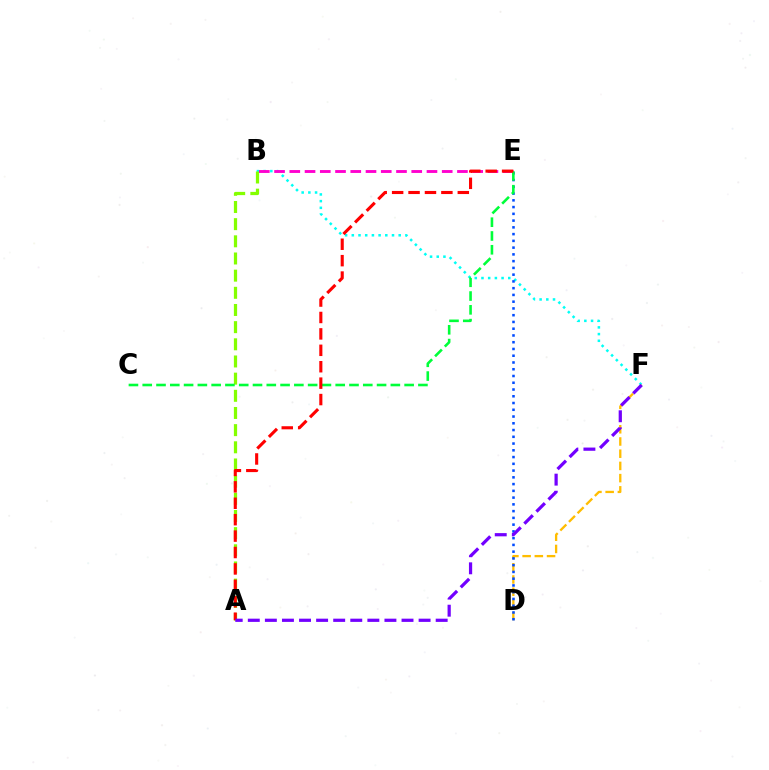{('B', 'F'): [{'color': '#00fff6', 'line_style': 'dotted', 'thickness': 1.82}], ('D', 'F'): [{'color': '#ffbd00', 'line_style': 'dashed', 'thickness': 1.66}], ('A', 'B'): [{'color': '#84ff00', 'line_style': 'dashed', 'thickness': 2.33}], ('D', 'E'): [{'color': '#004bff', 'line_style': 'dotted', 'thickness': 1.84}], ('B', 'E'): [{'color': '#ff00cf', 'line_style': 'dashed', 'thickness': 2.07}], ('C', 'E'): [{'color': '#00ff39', 'line_style': 'dashed', 'thickness': 1.87}], ('A', 'E'): [{'color': '#ff0000', 'line_style': 'dashed', 'thickness': 2.23}], ('A', 'F'): [{'color': '#7200ff', 'line_style': 'dashed', 'thickness': 2.32}]}